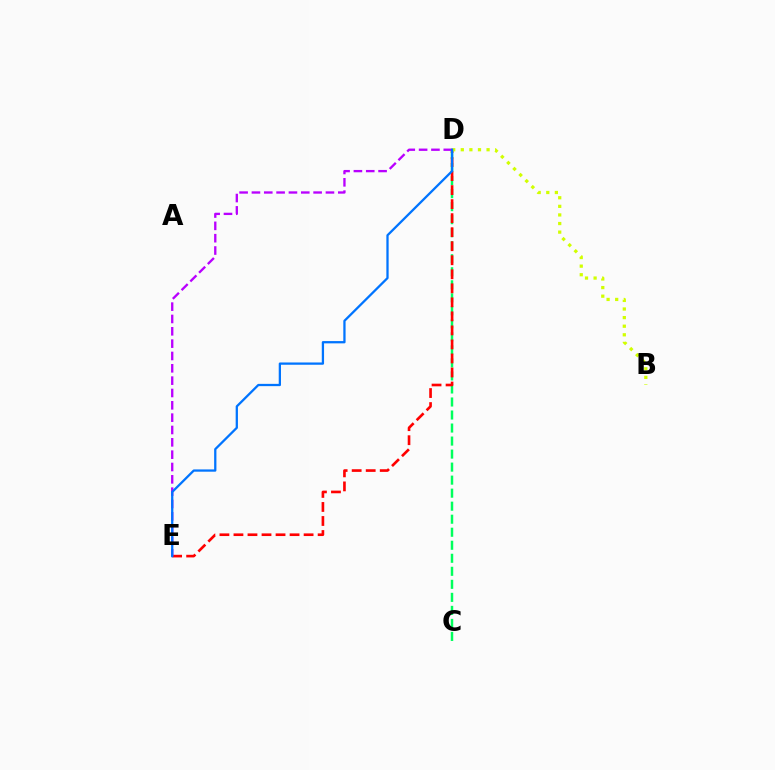{('C', 'D'): [{'color': '#00ff5c', 'line_style': 'dashed', 'thickness': 1.77}], ('D', 'E'): [{'color': '#ff0000', 'line_style': 'dashed', 'thickness': 1.91}, {'color': '#b900ff', 'line_style': 'dashed', 'thickness': 1.68}, {'color': '#0074ff', 'line_style': 'solid', 'thickness': 1.64}], ('B', 'D'): [{'color': '#d1ff00', 'line_style': 'dotted', 'thickness': 2.33}]}